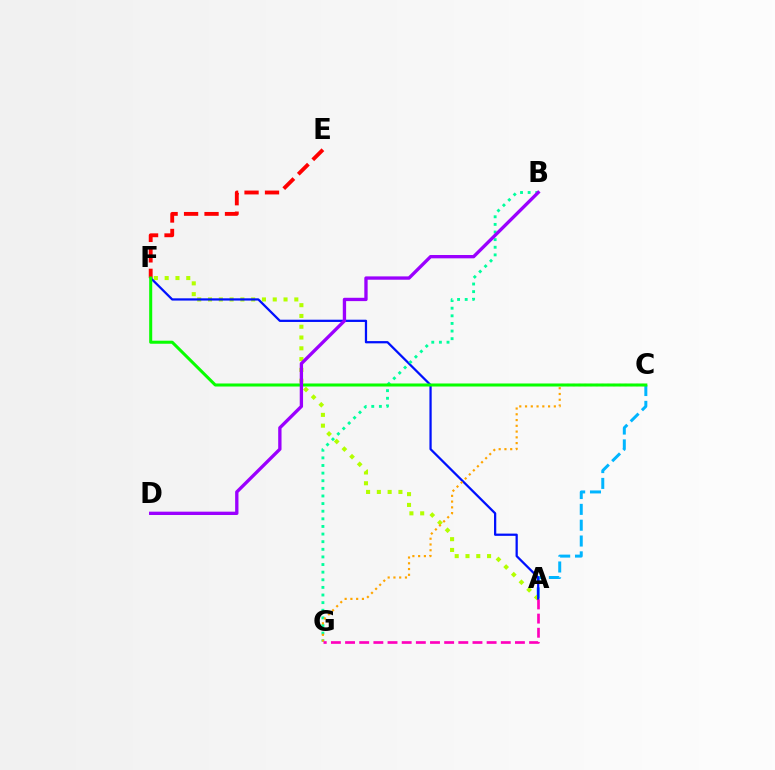{('A', 'C'): [{'color': '#00b5ff', 'line_style': 'dashed', 'thickness': 2.15}], ('A', 'F'): [{'color': '#b3ff00', 'line_style': 'dotted', 'thickness': 2.93}, {'color': '#0010ff', 'line_style': 'solid', 'thickness': 1.62}], ('B', 'G'): [{'color': '#00ff9d', 'line_style': 'dotted', 'thickness': 2.07}], ('E', 'F'): [{'color': '#ff0000', 'line_style': 'dashed', 'thickness': 2.78}], ('C', 'G'): [{'color': '#ffa500', 'line_style': 'dotted', 'thickness': 1.57}], ('C', 'F'): [{'color': '#08ff00', 'line_style': 'solid', 'thickness': 2.19}], ('A', 'G'): [{'color': '#ff00bd', 'line_style': 'dashed', 'thickness': 1.92}], ('B', 'D'): [{'color': '#9b00ff', 'line_style': 'solid', 'thickness': 2.4}]}